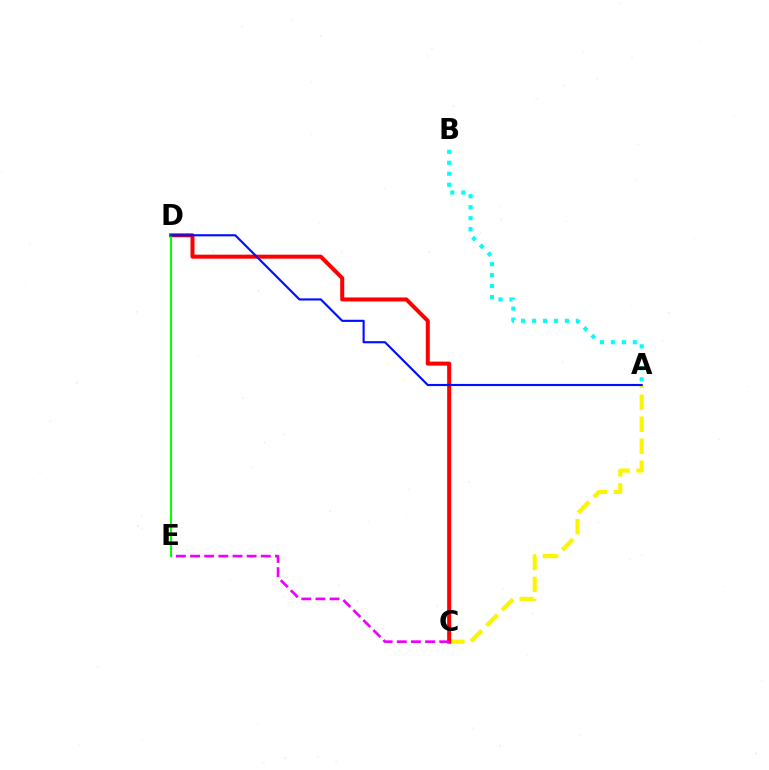{('A', 'C'): [{'color': '#fcf500', 'line_style': 'dashed', 'thickness': 2.99}], ('C', 'D'): [{'color': '#ff0000', 'line_style': 'solid', 'thickness': 2.89}], ('C', 'E'): [{'color': '#ee00ff', 'line_style': 'dashed', 'thickness': 1.92}], ('D', 'E'): [{'color': '#08ff00', 'line_style': 'solid', 'thickness': 1.52}], ('A', 'D'): [{'color': '#0010ff', 'line_style': 'solid', 'thickness': 1.55}], ('A', 'B'): [{'color': '#00fff6', 'line_style': 'dotted', 'thickness': 2.98}]}